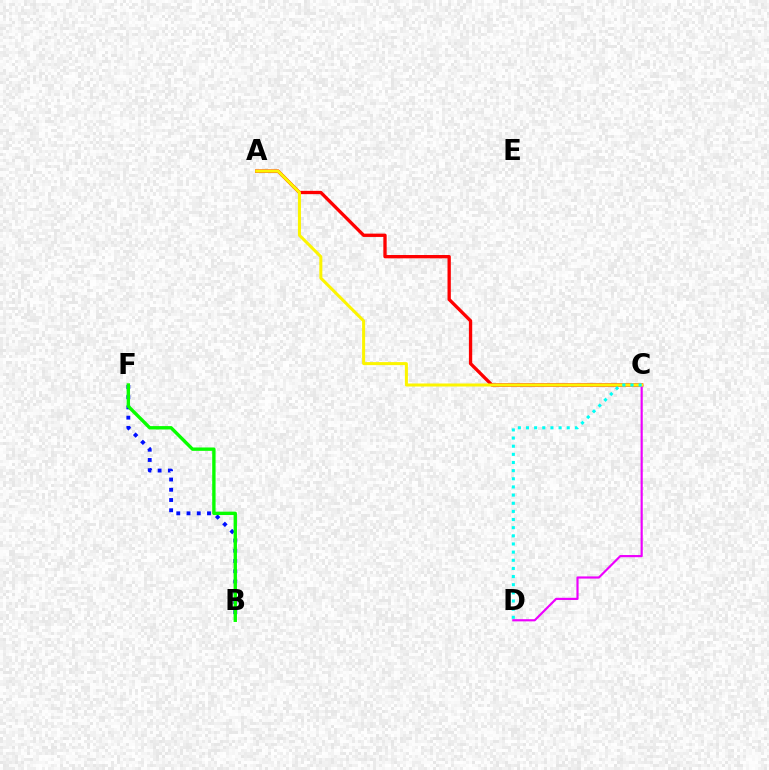{('A', 'C'): [{'color': '#ff0000', 'line_style': 'solid', 'thickness': 2.39}, {'color': '#fcf500', 'line_style': 'solid', 'thickness': 2.18}], ('C', 'D'): [{'color': '#ee00ff', 'line_style': 'solid', 'thickness': 1.56}, {'color': '#00fff6', 'line_style': 'dotted', 'thickness': 2.21}], ('B', 'F'): [{'color': '#0010ff', 'line_style': 'dotted', 'thickness': 2.78}, {'color': '#08ff00', 'line_style': 'solid', 'thickness': 2.43}]}